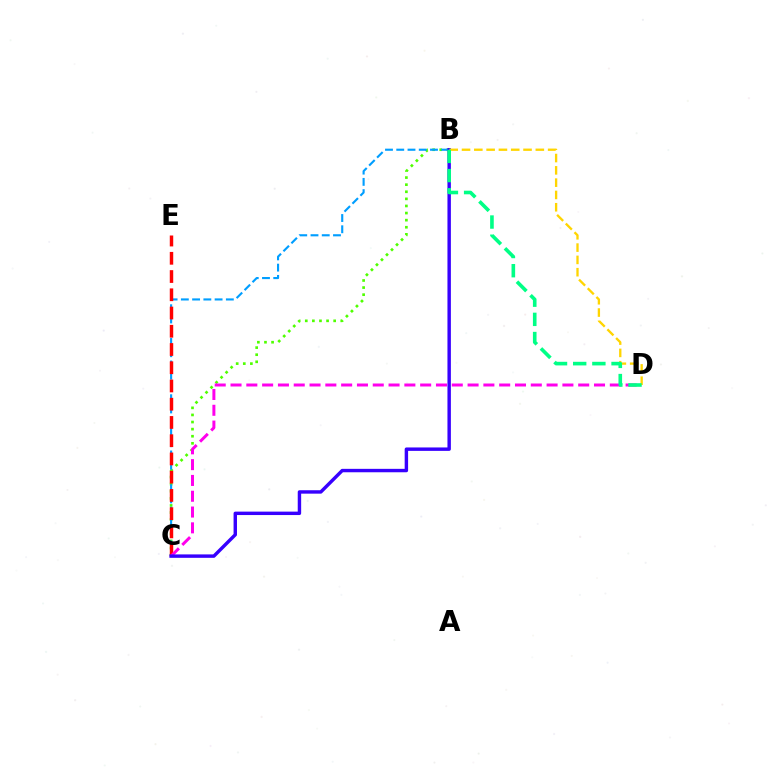{('B', 'C'): [{'color': '#4fff00', 'line_style': 'dotted', 'thickness': 1.93}, {'color': '#009eff', 'line_style': 'dashed', 'thickness': 1.53}, {'color': '#3700ff', 'line_style': 'solid', 'thickness': 2.46}], ('C', 'E'): [{'color': '#ff0000', 'line_style': 'dashed', 'thickness': 2.48}], ('C', 'D'): [{'color': '#ff00ed', 'line_style': 'dashed', 'thickness': 2.15}], ('B', 'D'): [{'color': '#ffd500', 'line_style': 'dashed', 'thickness': 1.67}, {'color': '#00ff86', 'line_style': 'dashed', 'thickness': 2.6}]}